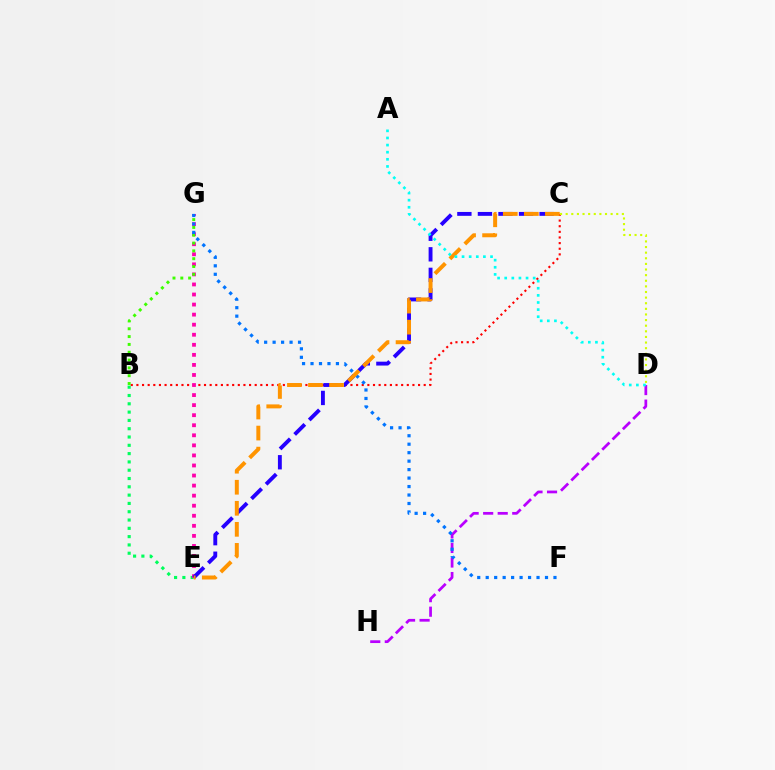{('D', 'H'): [{'color': '#b900ff', 'line_style': 'dashed', 'thickness': 1.97}], ('B', 'E'): [{'color': '#00ff5c', 'line_style': 'dotted', 'thickness': 2.26}], ('B', 'C'): [{'color': '#ff0000', 'line_style': 'dotted', 'thickness': 1.53}], ('E', 'G'): [{'color': '#ff00ac', 'line_style': 'dotted', 'thickness': 2.73}], ('C', 'E'): [{'color': '#2500ff', 'line_style': 'dashed', 'thickness': 2.79}, {'color': '#ff9400', 'line_style': 'dashed', 'thickness': 2.86}], ('C', 'D'): [{'color': '#d1ff00', 'line_style': 'dotted', 'thickness': 1.53}], ('B', 'G'): [{'color': '#3dff00', 'line_style': 'dotted', 'thickness': 2.13}], ('F', 'G'): [{'color': '#0074ff', 'line_style': 'dotted', 'thickness': 2.3}], ('A', 'D'): [{'color': '#00fff6', 'line_style': 'dotted', 'thickness': 1.93}]}